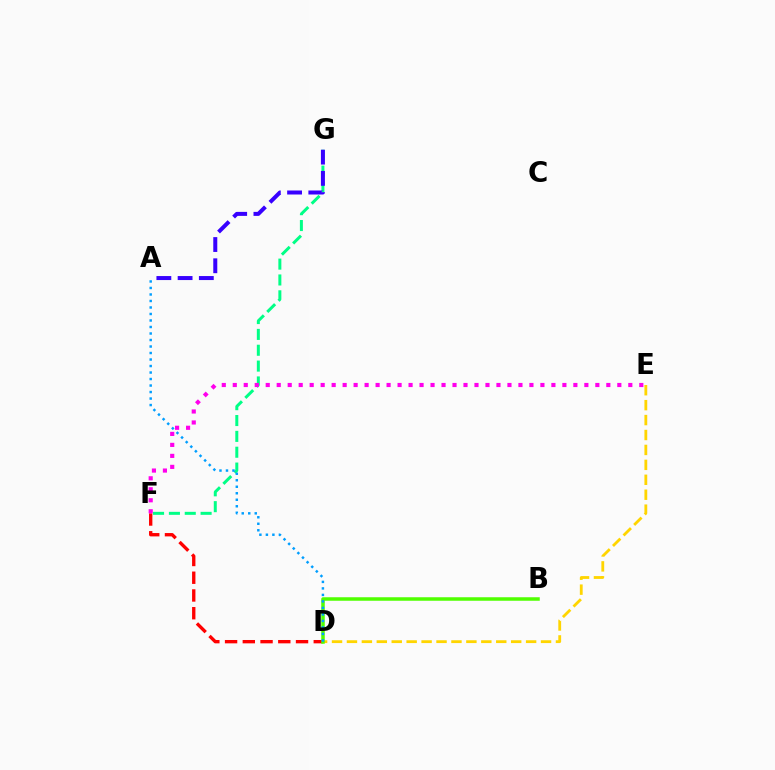{('D', 'F'): [{'color': '#ff0000', 'line_style': 'dashed', 'thickness': 2.41}], ('F', 'G'): [{'color': '#00ff86', 'line_style': 'dashed', 'thickness': 2.15}], ('D', 'E'): [{'color': '#ffd500', 'line_style': 'dashed', 'thickness': 2.03}], ('B', 'D'): [{'color': '#4fff00', 'line_style': 'solid', 'thickness': 2.52}], ('A', 'D'): [{'color': '#009eff', 'line_style': 'dotted', 'thickness': 1.77}], ('A', 'G'): [{'color': '#3700ff', 'line_style': 'dashed', 'thickness': 2.88}], ('E', 'F'): [{'color': '#ff00ed', 'line_style': 'dotted', 'thickness': 2.99}]}